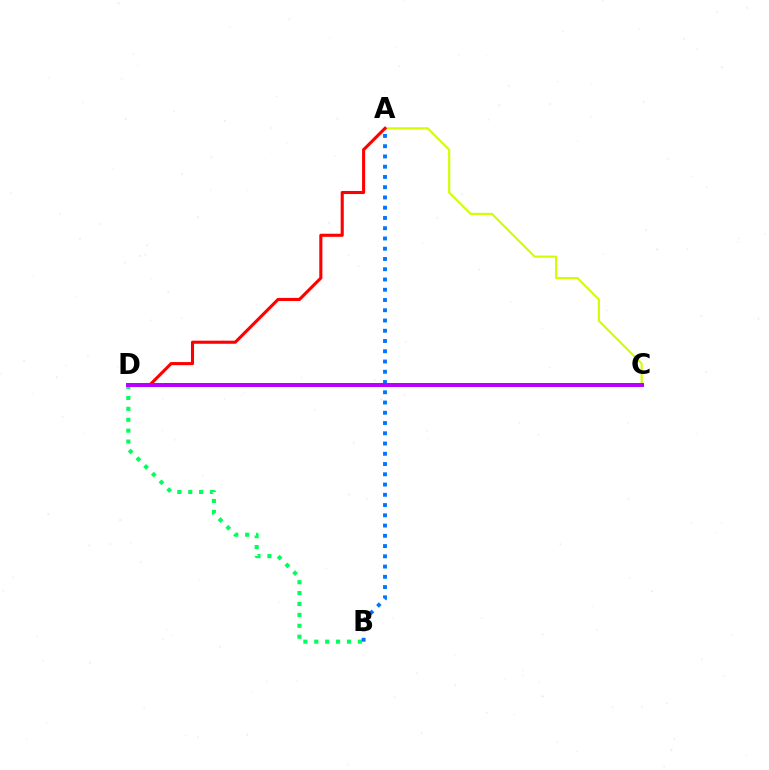{('B', 'D'): [{'color': '#00ff5c', 'line_style': 'dotted', 'thickness': 2.96}], ('A', 'C'): [{'color': '#d1ff00', 'line_style': 'solid', 'thickness': 1.56}], ('A', 'B'): [{'color': '#0074ff', 'line_style': 'dotted', 'thickness': 2.79}], ('A', 'D'): [{'color': '#ff0000', 'line_style': 'solid', 'thickness': 2.23}], ('C', 'D'): [{'color': '#b900ff', 'line_style': 'solid', 'thickness': 2.89}]}